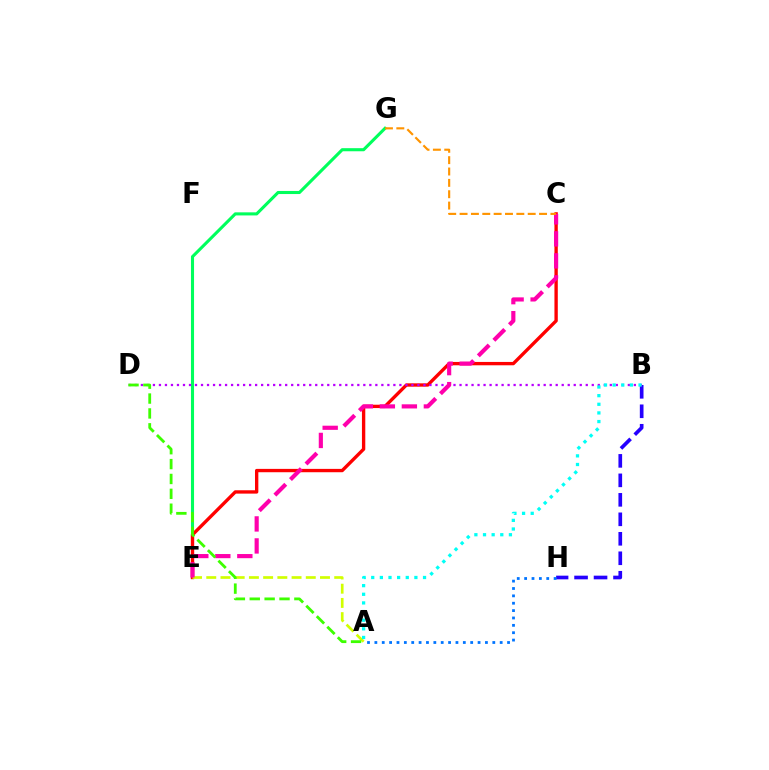{('E', 'G'): [{'color': '#00ff5c', 'line_style': 'solid', 'thickness': 2.22}], ('B', 'H'): [{'color': '#2500ff', 'line_style': 'dashed', 'thickness': 2.65}], ('C', 'E'): [{'color': '#ff0000', 'line_style': 'solid', 'thickness': 2.41}, {'color': '#ff00ac', 'line_style': 'dashed', 'thickness': 2.99}], ('B', 'D'): [{'color': '#b900ff', 'line_style': 'dotted', 'thickness': 1.63}], ('A', 'E'): [{'color': '#d1ff00', 'line_style': 'dashed', 'thickness': 1.93}], ('A', 'D'): [{'color': '#3dff00', 'line_style': 'dashed', 'thickness': 2.02}], ('A', 'H'): [{'color': '#0074ff', 'line_style': 'dotted', 'thickness': 2.0}], ('C', 'G'): [{'color': '#ff9400', 'line_style': 'dashed', 'thickness': 1.54}], ('A', 'B'): [{'color': '#00fff6', 'line_style': 'dotted', 'thickness': 2.35}]}